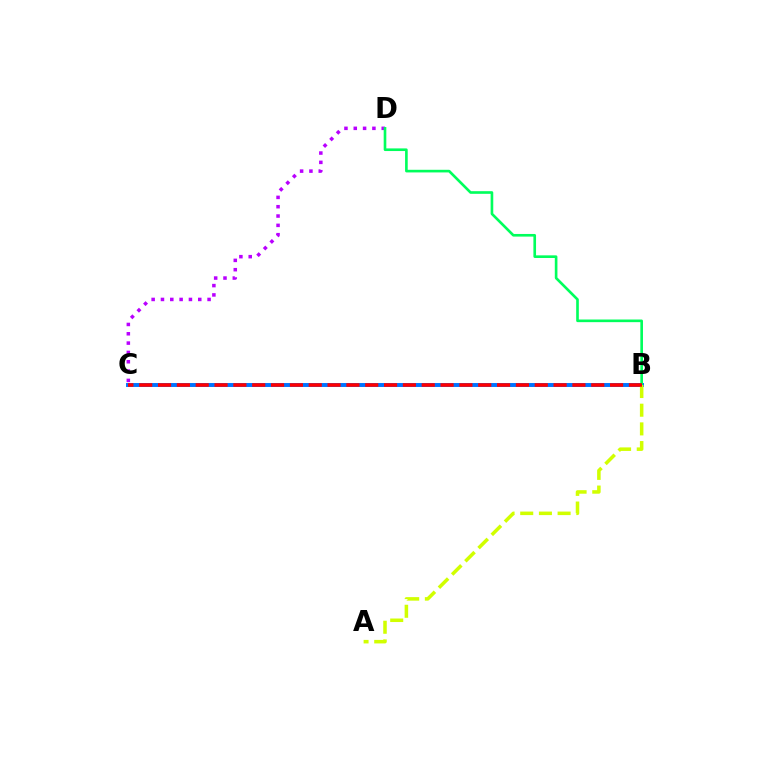{('B', 'C'): [{'color': '#0074ff', 'line_style': 'solid', 'thickness': 2.83}, {'color': '#ff0000', 'line_style': 'dashed', 'thickness': 2.56}], ('C', 'D'): [{'color': '#b900ff', 'line_style': 'dotted', 'thickness': 2.53}], ('B', 'D'): [{'color': '#00ff5c', 'line_style': 'solid', 'thickness': 1.9}], ('A', 'B'): [{'color': '#d1ff00', 'line_style': 'dashed', 'thickness': 2.54}]}